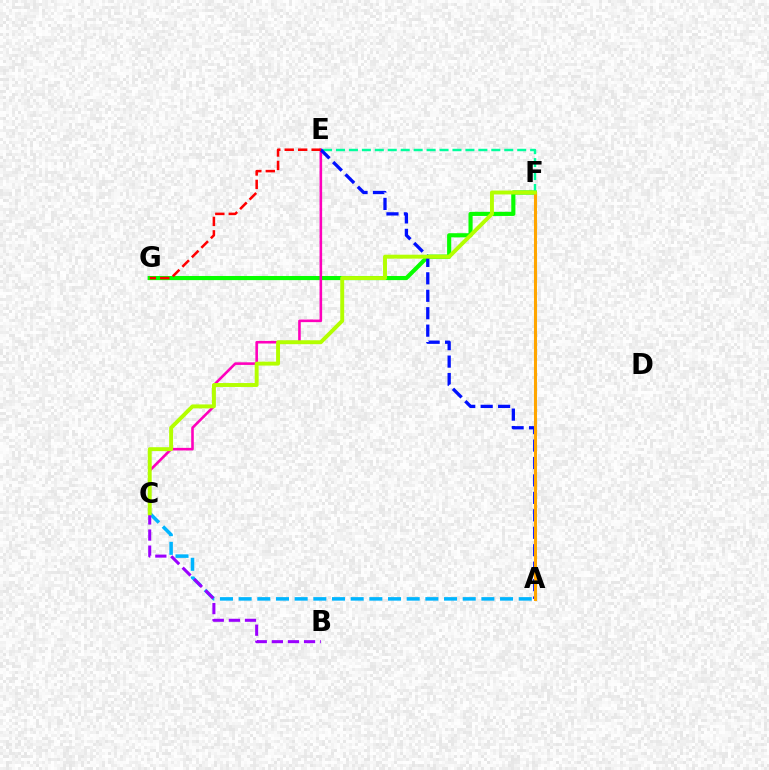{('F', 'G'): [{'color': '#08ff00', 'line_style': 'solid', 'thickness': 2.97}], ('C', 'E'): [{'color': '#ff00bd', 'line_style': 'solid', 'thickness': 1.87}], ('A', 'C'): [{'color': '#00b5ff', 'line_style': 'dashed', 'thickness': 2.54}], ('E', 'F'): [{'color': '#00ff9d', 'line_style': 'dashed', 'thickness': 1.76}], ('B', 'C'): [{'color': '#9b00ff', 'line_style': 'dashed', 'thickness': 2.19}], ('A', 'E'): [{'color': '#0010ff', 'line_style': 'dashed', 'thickness': 2.37}], ('A', 'F'): [{'color': '#ffa500', 'line_style': 'solid', 'thickness': 2.21}], ('E', 'G'): [{'color': '#ff0000', 'line_style': 'dashed', 'thickness': 1.83}], ('C', 'F'): [{'color': '#b3ff00', 'line_style': 'solid', 'thickness': 2.82}]}